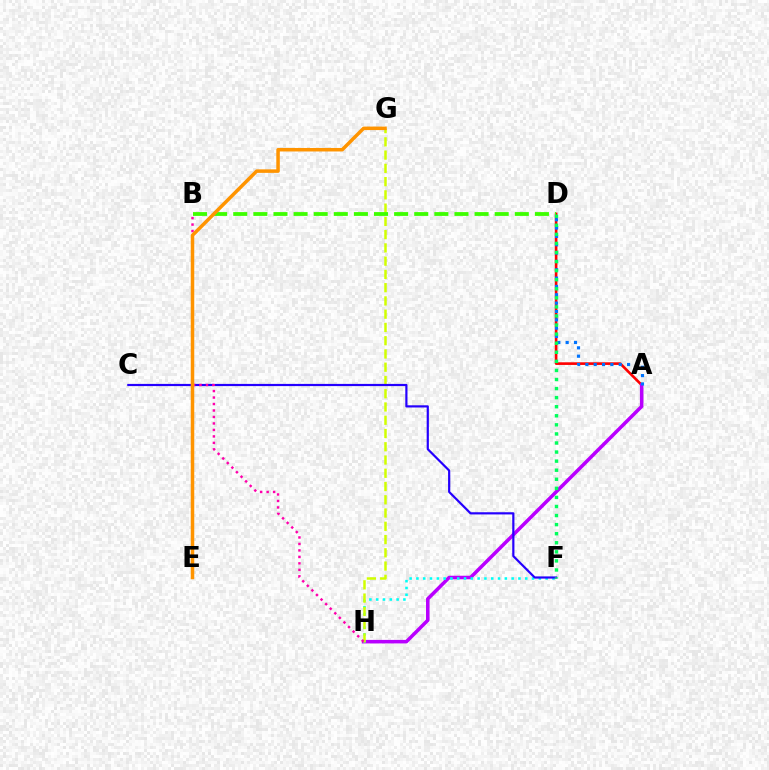{('A', 'D'): [{'color': '#ff0000', 'line_style': 'solid', 'thickness': 1.91}, {'color': '#0074ff', 'line_style': 'dotted', 'thickness': 2.27}], ('A', 'H'): [{'color': '#b900ff', 'line_style': 'solid', 'thickness': 2.54}], ('F', 'H'): [{'color': '#00fff6', 'line_style': 'dotted', 'thickness': 1.85}], ('G', 'H'): [{'color': '#d1ff00', 'line_style': 'dashed', 'thickness': 1.8}], ('C', 'F'): [{'color': '#2500ff', 'line_style': 'solid', 'thickness': 1.58}], ('B', 'D'): [{'color': '#3dff00', 'line_style': 'dashed', 'thickness': 2.73}], ('B', 'H'): [{'color': '#ff00ac', 'line_style': 'dotted', 'thickness': 1.76}], ('E', 'G'): [{'color': '#ff9400', 'line_style': 'solid', 'thickness': 2.52}], ('D', 'F'): [{'color': '#00ff5c', 'line_style': 'dotted', 'thickness': 2.46}]}